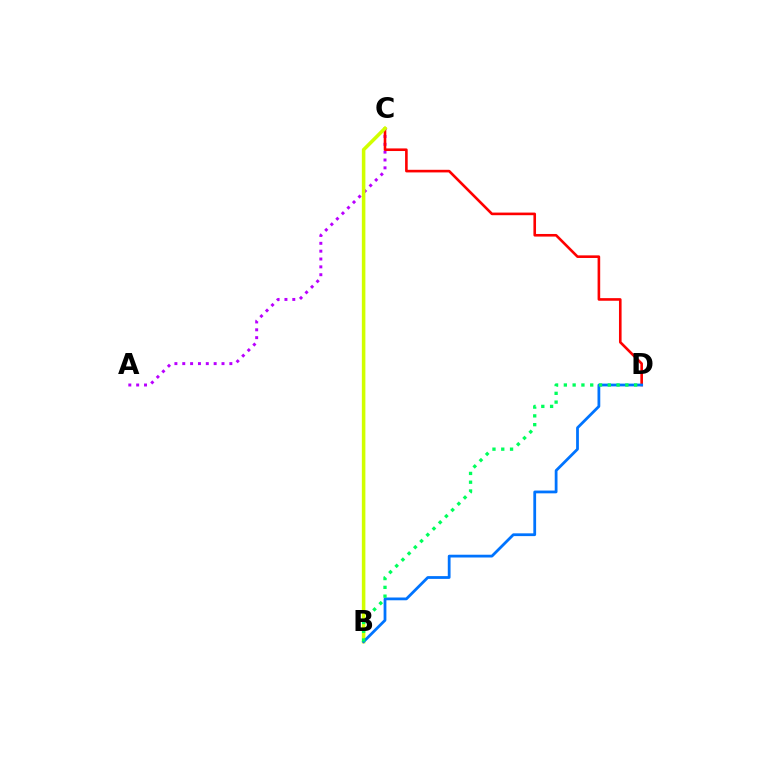{('A', 'C'): [{'color': '#b900ff', 'line_style': 'dotted', 'thickness': 2.13}], ('C', 'D'): [{'color': '#ff0000', 'line_style': 'solid', 'thickness': 1.88}], ('B', 'C'): [{'color': '#d1ff00', 'line_style': 'solid', 'thickness': 2.55}], ('B', 'D'): [{'color': '#0074ff', 'line_style': 'solid', 'thickness': 2.0}, {'color': '#00ff5c', 'line_style': 'dotted', 'thickness': 2.39}]}